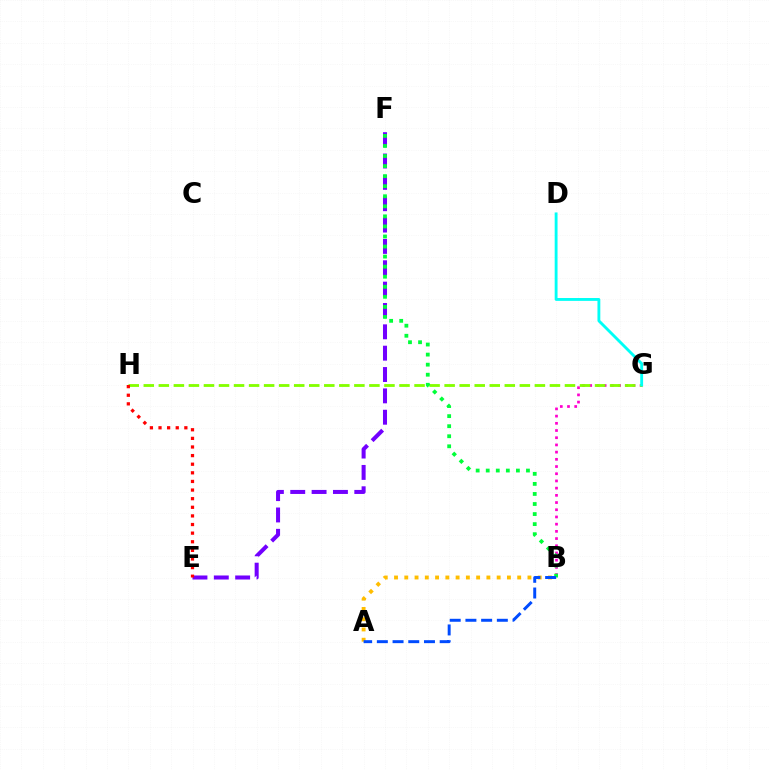{('E', 'F'): [{'color': '#7200ff', 'line_style': 'dashed', 'thickness': 2.9}], ('B', 'G'): [{'color': '#ff00cf', 'line_style': 'dotted', 'thickness': 1.96}], ('G', 'H'): [{'color': '#84ff00', 'line_style': 'dashed', 'thickness': 2.04}], ('E', 'H'): [{'color': '#ff0000', 'line_style': 'dotted', 'thickness': 2.34}], ('D', 'G'): [{'color': '#00fff6', 'line_style': 'solid', 'thickness': 2.06}], ('A', 'B'): [{'color': '#ffbd00', 'line_style': 'dotted', 'thickness': 2.79}, {'color': '#004bff', 'line_style': 'dashed', 'thickness': 2.13}], ('B', 'F'): [{'color': '#00ff39', 'line_style': 'dotted', 'thickness': 2.73}]}